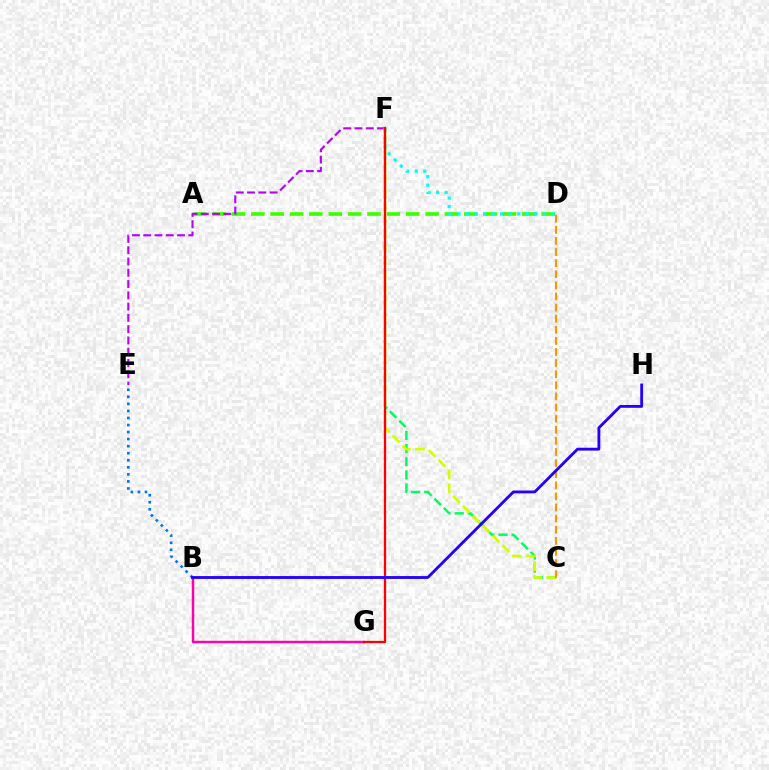{('A', 'D'): [{'color': '#3dff00', 'line_style': 'dashed', 'thickness': 2.63}], ('E', 'F'): [{'color': '#b900ff', 'line_style': 'dashed', 'thickness': 1.53}], ('C', 'F'): [{'color': '#00ff5c', 'line_style': 'dashed', 'thickness': 1.79}, {'color': '#d1ff00', 'line_style': 'dashed', 'thickness': 1.9}], ('D', 'F'): [{'color': '#00fff6', 'line_style': 'dotted', 'thickness': 2.32}], ('B', 'E'): [{'color': '#0074ff', 'line_style': 'dotted', 'thickness': 1.91}], ('B', 'G'): [{'color': '#ff00ac', 'line_style': 'solid', 'thickness': 1.76}], ('F', 'G'): [{'color': '#ff0000', 'line_style': 'solid', 'thickness': 1.64}], ('C', 'D'): [{'color': '#ff9400', 'line_style': 'dashed', 'thickness': 1.51}], ('B', 'H'): [{'color': '#2500ff', 'line_style': 'solid', 'thickness': 2.05}]}